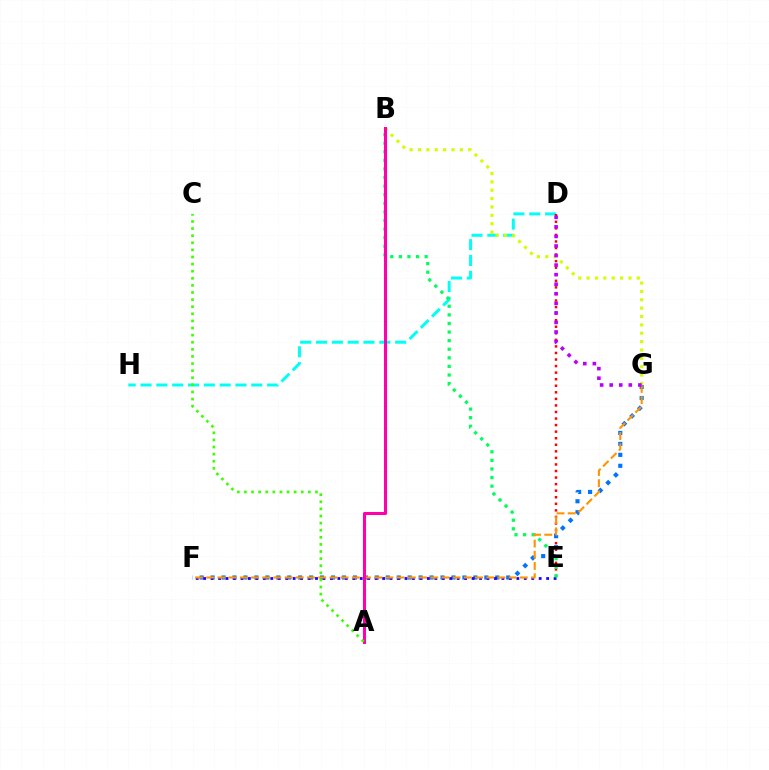{('D', 'H'): [{'color': '#00fff6', 'line_style': 'dashed', 'thickness': 2.15}], ('D', 'E'): [{'color': '#ff0000', 'line_style': 'dotted', 'thickness': 1.78}], ('B', 'G'): [{'color': '#d1ff00', 'line_style': 'dotted', 'thickness': 2.27}], ('F', 'G'): [{'color': '#0074ff', 'line_style': 'dotted', 'thickness': 2.98}, {'color': '#ff9400', 'line_style': 'dashed', 'thickness': 1.52}], ('E', 'F'): [{'color': '#2500ff', 'line_style': 'dotted', 'thickness': 2.03}], ('B', 'E'): [{'color': '#00ff5c', 'line_style': 'dotted', 'thickness': 2.33}], ('D', 'G'): [{'color': '#b900ff', 'line_style': 'dotted', 'thickness': 2.6}], ('A', 'B'): [{'color': '#ff00ac', 'line_style': 'solid', 'thickness': 2.2}], ('A', 'C'): [{'color': '#3dff00', 'line_style': 'dotted', 'thickness': 1.93}]}